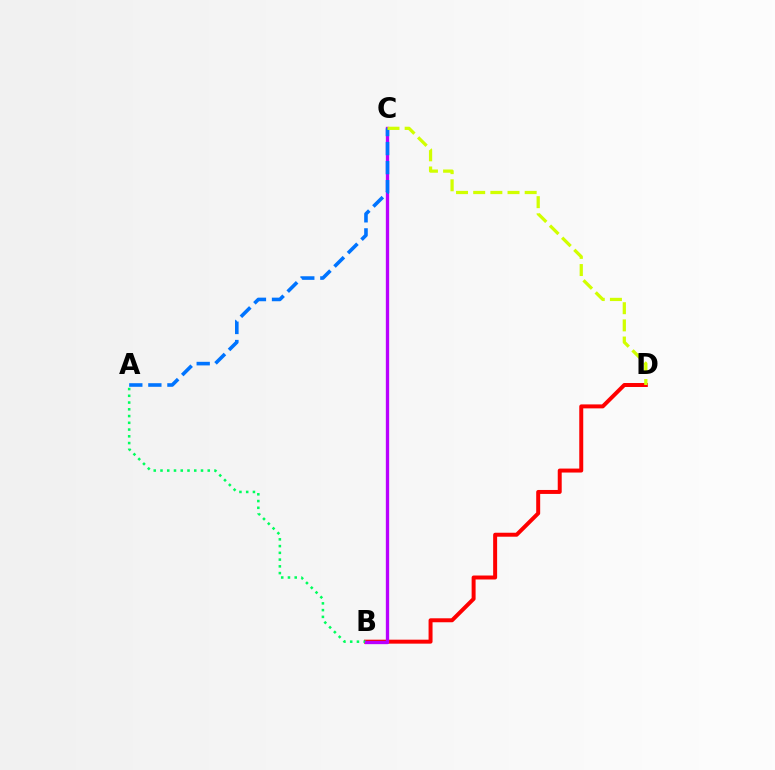{('B', 'D'): [{'color': '#ff0000', 'line_style': 'solid', 'thickness': 2.86}], ('A', 'B'): [{'color': '#00ff5c', 'line_style': 'dotted', 'thickness': 1.83}], ('B', 'C'): [{'color': '#b900ff', 'line_style': 'solid', 'thickness': 2.39}], ('A', 'C'): [{'color': '#0074ff', 'line_style': 'dashed', 'thickness': 2.59}], ('C', 'D'): [{'color': '#d1ff00', 'line_style': 'dashed', 'thickness': 2.33}]}